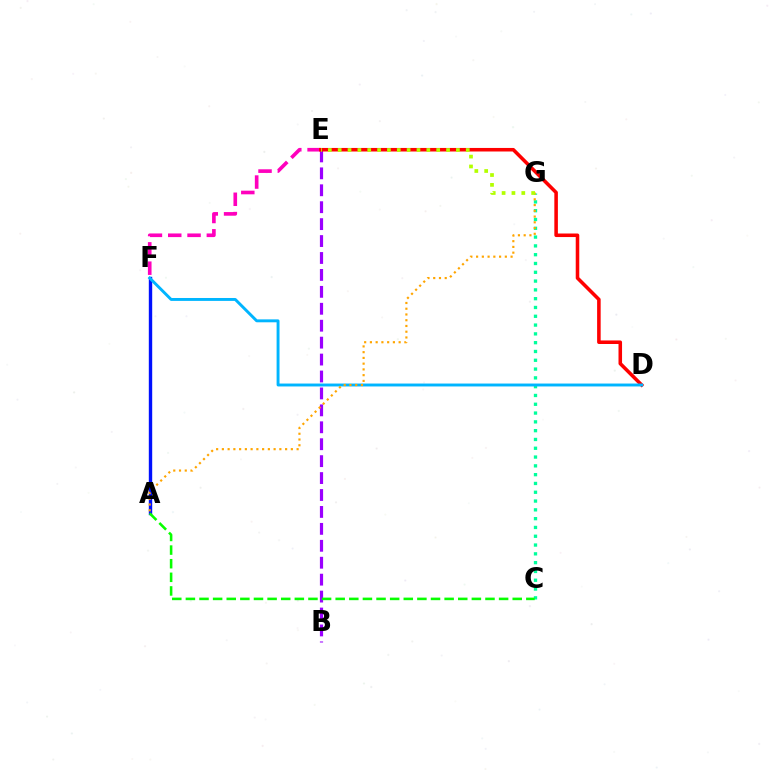{('B', 'E'): [{'color': '#9b00ff', 'line_style': 'dashed', 'thickness': 2.3}], ('E', 'F'): [{'color': '#ff00bd', 'line_style': 'dashed', 'thickness': 2.62}], ('A', 'F'): [{'color': '#0010ff', 'line_style': 'solid', 'thickness': 2.44}], ('D', 'E'): [{'color': '#ff0000', 'line_style': 'solid', 'thickness': 2.56}], ('C', 'G'): [{'color': '#00ff9d', 'line_style': 'dotted', 'thickness': 2.39}], ('D', 'F'): [{'color': '#00b5ff', 'line_style': 'solid', 'thickness': 2.1}], ('A', 'G'): [{'color': '#ffa500', 'line_style': 'dotted', 'thickness': 1.56}], ('E', 'G'): [{'color': '#b3ff00', 'line_style': 'dotted', 'thickness': 2.68}], ('A', 'C'): [{'color': '#08ff00', 'line_style': 'dashed', 'thickness': 1.85}]}